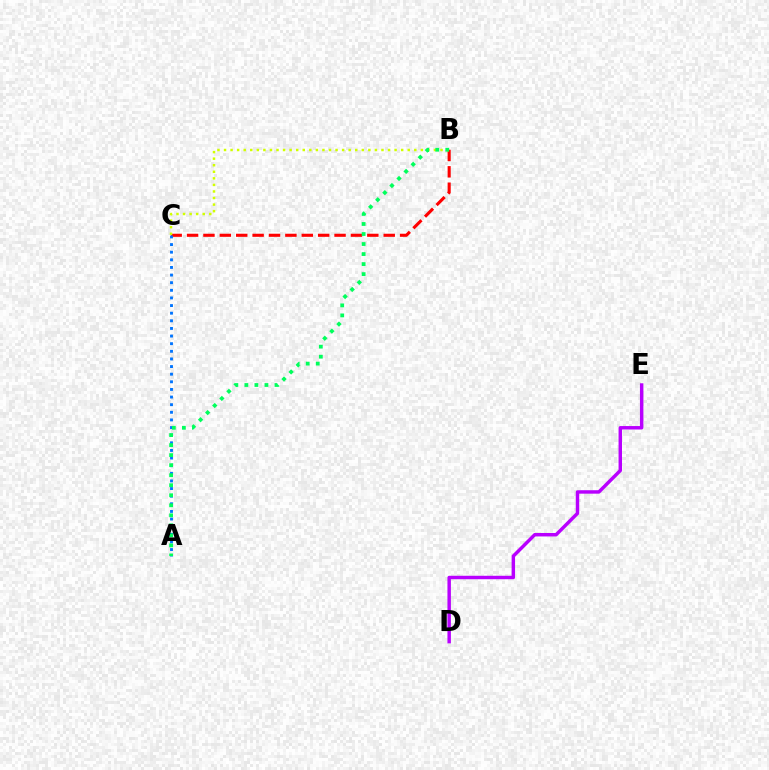{('B', 'C'): [{'color': '#ff0000', 'line_style': 'dashed', 'thickness': 2.23}, {'color': '#d1ff00', 'line_style': 'dotted', 'thickness': 1.78}], ('A', 'C'): [{'color': '#0074ff', 'line_style': 'dotted', 'thickness': 2.07}], ('D', 'E'): [{'color': '#b900ff', 'line_style': 'solid', 'thickness': 2.48}], ('A', 'B'): [{'color': '#00ff5c', 'line_style': 'dotted', 'thickness': 2.72}]}